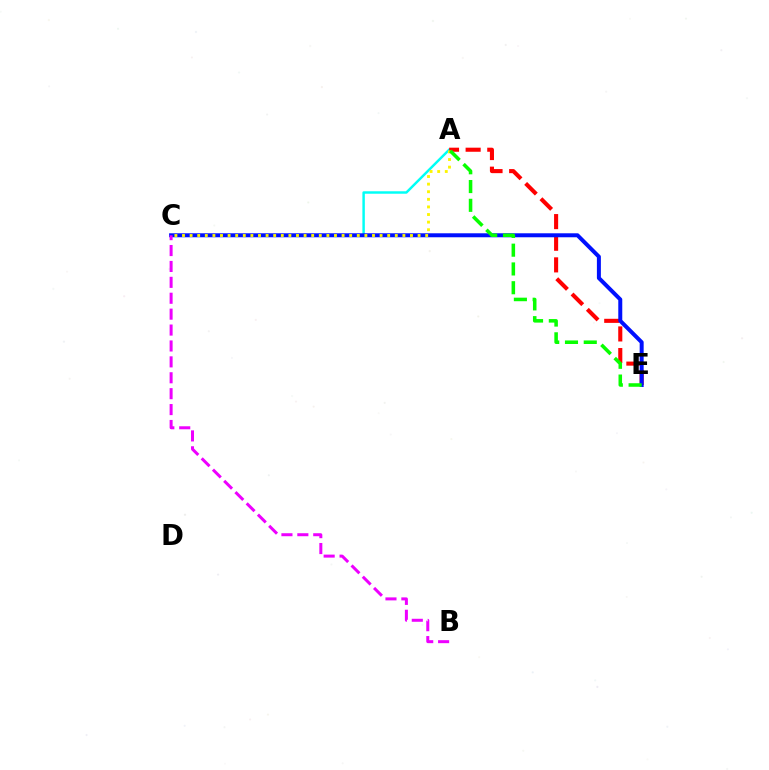{('A', 'C'): [{'color': '#00fff6', 'line_style': 'solid', 'thickness': 1.77}, {'color': '#fcf500', 'line_style': 'dotted', 'thickness': 2.06}], ('A', 'E'): [{'color': '#ff0000', 'line_style': 'dashed', 'thickness': 2.94}, {'color': '#08ff00', 'line_style': 'dashed', 'thickness': 2.55}], ('C', 'E'): [{'color': '#0010ff', 'line_style': 'solid', 'thickness': 2.87}], ('B', 'C'): [{'color': '#ee00ff', 'line_style': 'dashed', 'thickness': 2.16}]}